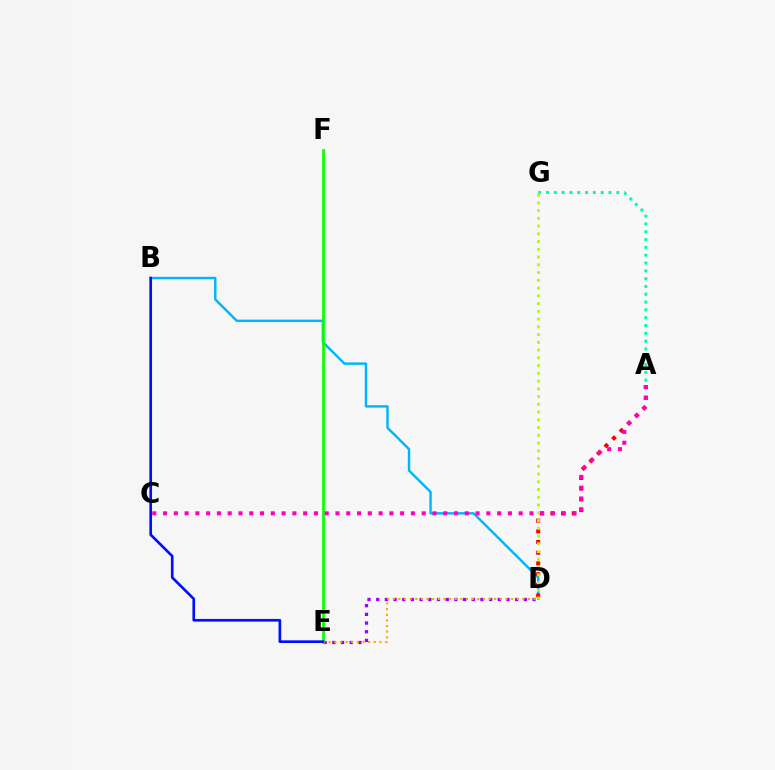{('D', 'E'): [{'color': '#9b00ff', 'line_style': 'dotted', 'thickness': 2.36}, {'color': '#ffa500', 'line_style': 'dotted', 'thickness': 1.53}], ('B', 'D'): [{'color': '#00b5ff', 'line_style': 'solid', 'thickness': 1.75}], ('A', 'D'): [{'color': '#ff0000', 'line_style': 'dotted', 'thickness': 2.91}], ('A', 'G'): [{'color': '#00ff9d', 'line_style': 'dotted', 'thickness': 2.12}], ('E', 'F'): [{'color': '#08ff00', 'line_style': 'solid', 'thickness': 1.96}], ('A', 'C'): [{'color': '#ff00bd', 'line_style': 'dotted', 'thickness': 2.93}], ('D', 'G'): [{'color': '#b3ff00', 'line_style': 'dotted', 'thickness': 2.11}], ('B', 'E'): [{'color': '#0010ff', 'line_style': 'solid', 'thickness': 1.92}]}